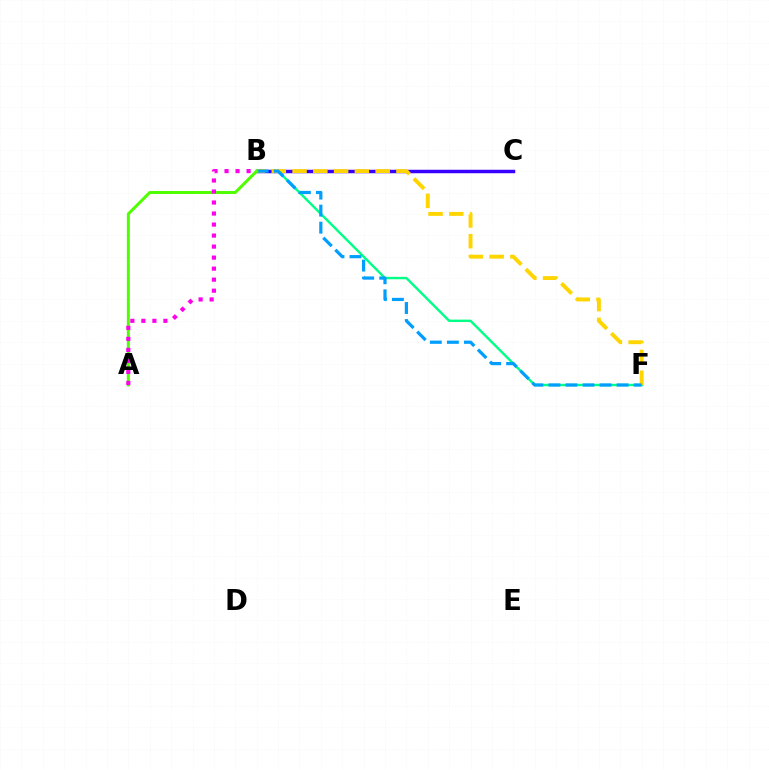{('B', 'F'): [{'color': '#00ff86', 'line_style': 'solid', 'thickness': 1.74}, {'color': '#ffd500', 'line_style': 'dashed', 'thickness': 2.82}, {'color': '#009eff', 'line_style': 'dashed', 'thickness': 2.31}], ('B', 'C'): [{'color': '#ff0000', 'line_style': 'dashed', 'thickness': 2.12}, {'color': '#3700ff', 'line_style': 'solid', 'thickness': 2.51}], ('A', 'B'): [{'color': '#4fff00', 'line_style': 'solid', 'thickness': 2.15}, {'color': '#ff00ed', 'line_style': 'dotted', 'thickness': 2.99}]}